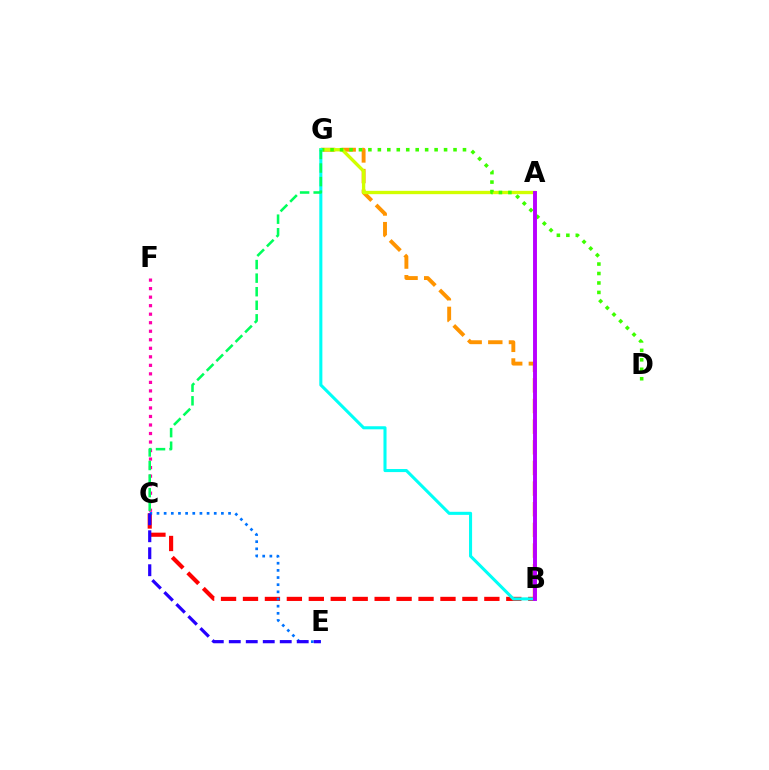{('B', 'C'): [{'color': '#ff0000', 'line_style': 'dashed', 'thickness': 2.98}], ('B', 'G'): [{'color': '#ff9400', 'line_style': 'dashed', 'thickness': 2.8}, {'color': '#00fff6', 'line_style': 'solid', 'thickness': 2.21}], ('A', 'G'): [{'color': '#d1ff00', 'line_style': 'solid', 'thickness': 2.4}], ('D', 'G'): [{'color': '#3dff00', 'line_style': 'dotted', 'thickness': 2.57}], ('C', 'E'): [{'color': '#0074ff', 'line_style': 'dotted', 'thickness': 1.94}, {'color': '#2500ff', 'line_style': 'dashed', 'thickness': 2.31}], ('C', 'F'): [{'color': '#ff00ac', 'line_style': 'dotted', 'thickness': 2.32}], ('A', 'B'): [{'color': '#b900ff', 'line_style': 'solid', 'thickness': 2.82}], ('C', 'G'): [{'color': '#00ff5c', 'line_style': 'dashed', 'thickness': 1.84}]}